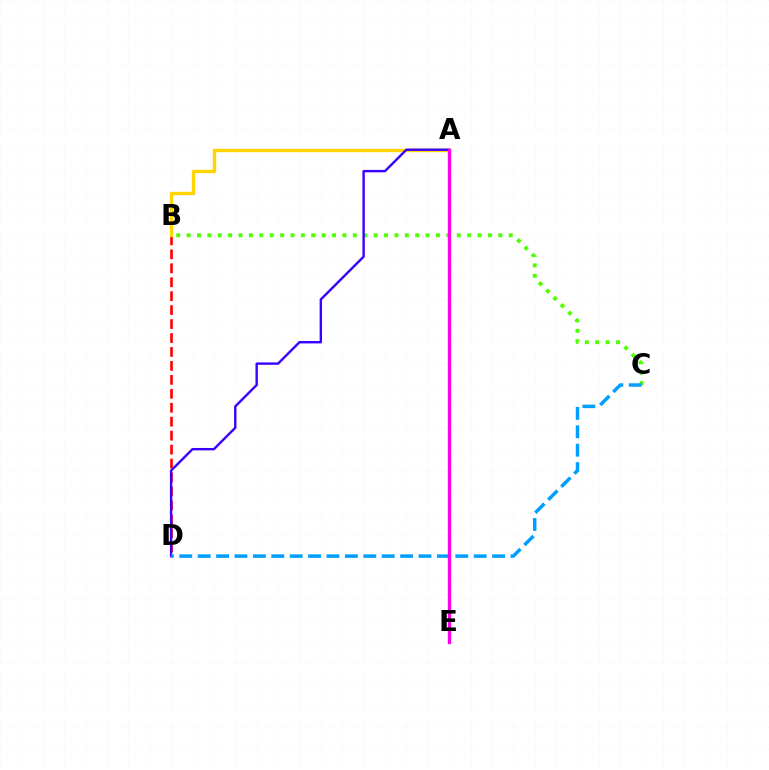{('B', 'D'): [{'color': '#ff0000', 'line_style': 'dashed', 'thickness': 1.89}], ('A', 'E'): [{'color': '#00ff86', 'line_style': 'dotted', 'thickness': 1.61}, {'color': '#ff00ed', 'line_style': 'solid', 'thickness': 2.37}], ('B', 'C'): [{'color': '#4fff00', 'line_style': 'dotted', 'thickness': 2.82}], ('A', 'B'): [{'color': '#ffd500', 'line_style': 'solid', 'thickness': 2.42}], ('A', 'D'): [{'color': '#3700ff', 'line_style': 'solid', 'thickness': 1.72}], ('C', 'D'): [{'color': '#009eff', 'line_style': 'dashed', 'thickness': 2.5}]}